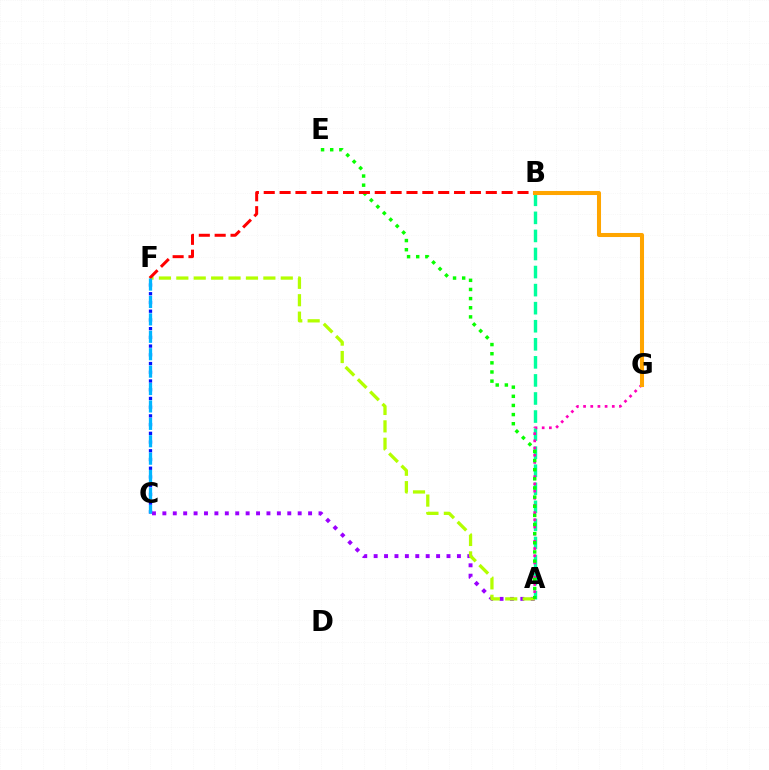{('C', 'F'): [{'color': '#0010ff', 'line_style': 'dotted', 'thickness': 2.37}, {'color': '#00b5ff', 'line_style': 'dashed', 'thickness': 2.37}], ('A', 'B'): [{'color': '#00ff9d', 'line_style': 'dashed', 'thickness': 2.45}], ('A', 'C'): [{'color': '#9b00ff', 'line_style': 'dotted', 'thickness': 2.83}], ('A', 'G'): [{'color': '#ff00bd', 'line_style': 'dotted', 'thickness': 1.95}], ('A', 'F'): [{'color': '#b3ff00', 'line_style': 'dashed', 'thickness': 2.37}], ('A', 'E'): [{'color': '#08ff00', 'line_style': 'dotted', 'thickness': 2.48}], ('B', 'F'): [{'color': '#ff0000', 'line_style': 'dashed', 'thickness': 2.15}], ('B', 'G'): [{'color': '#ffa500', 'line_style': 'solid', 'thickness': 2.92}]}